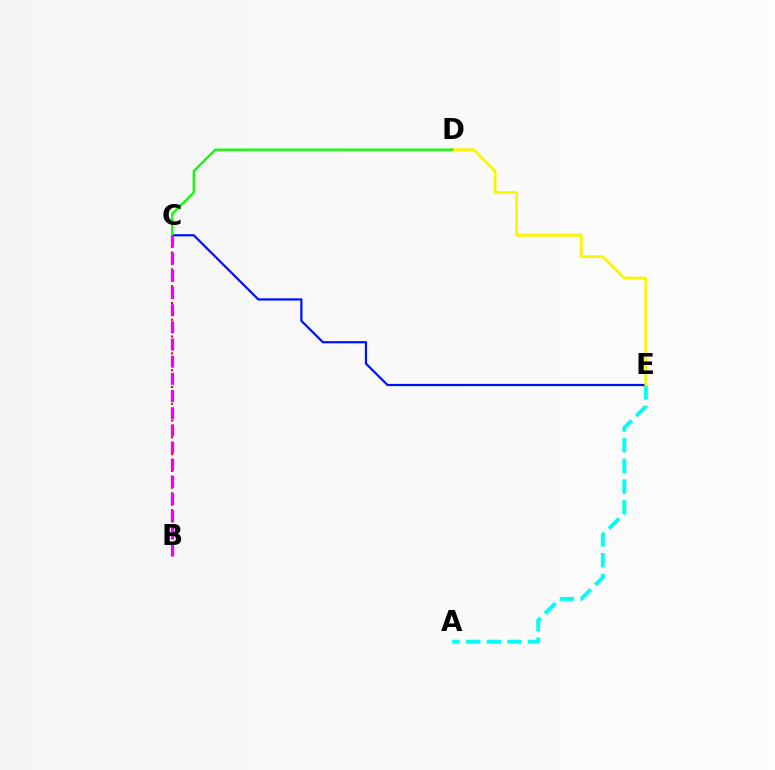{('A', 'E'): [{'color': '#00fff6', 'line_style': 'dashed', 'thickness': 2.81}], ('C', 'E'): [{'color': '#0010ff', 'line_style': 'solid', 'thickness': 1.59}], ('D', 'E'): [{'color': '#fcf500', 'line_style': 'solid', 'thickness': 2.02}], ('B', 'C'): [{'color': '#ff0000', 'line_style': 'dotted', 'thickness': 1.52}, {'color': '#ee00ff', 'line_style': 'dashed', 'thickness': 2.33}], ('C', 'D'): [{'color': '#08ff00', 'line_style': 'solid', 'thickness': 1.65}]}